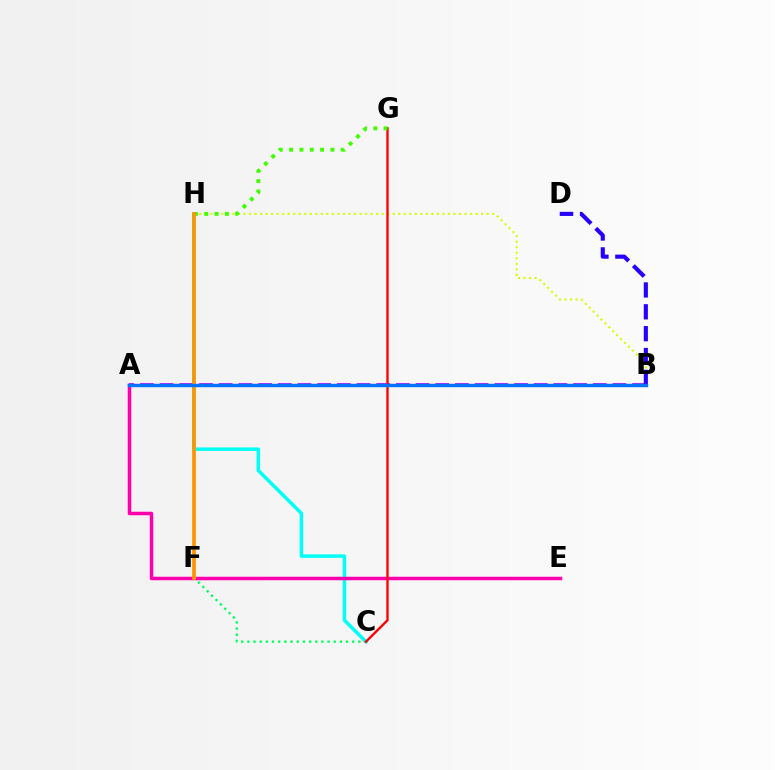{('C', 'H'): [{'color': '#00fff6', 'line_style': 'solid', 'thickness': 2.5}], ('A', 'E'): [{'color': '#ff00ac', 'line_style': 'solid', 'thickness': 2.52}], ('A', 'B'): [{'color': '#b900ff', 'line_style': 'dashed', 'thickness': 2.67}, {'color': '#0074ff', 'line_style': 'solid', 'thickness': 2.46}], ('C', 'F'): [{'color': '#00ff5c', 'line_style': 'dotted', 'thickness': 1.68}], ('B', 'H'): [{'color': '#d1ff00', 'line_style': 'dotted', 'thickness': 1.5}], ('C', 'G'): [{'color': '#ff0000', 'line_style': 'solid', 'thickness': 1.69}], ('B', 'D'): [{'color': '#2500ff', 'line_style': 'dashed', 'thickness': 2.97}], ('G', 'H'): [{'color': '#3dff00', 'line_style': 'dotted', 'thickness': 2.81}], ('F', 'H'): [{'color': '#ff9400', 'line_style': 'solid', 'thickness': 2.65}]}